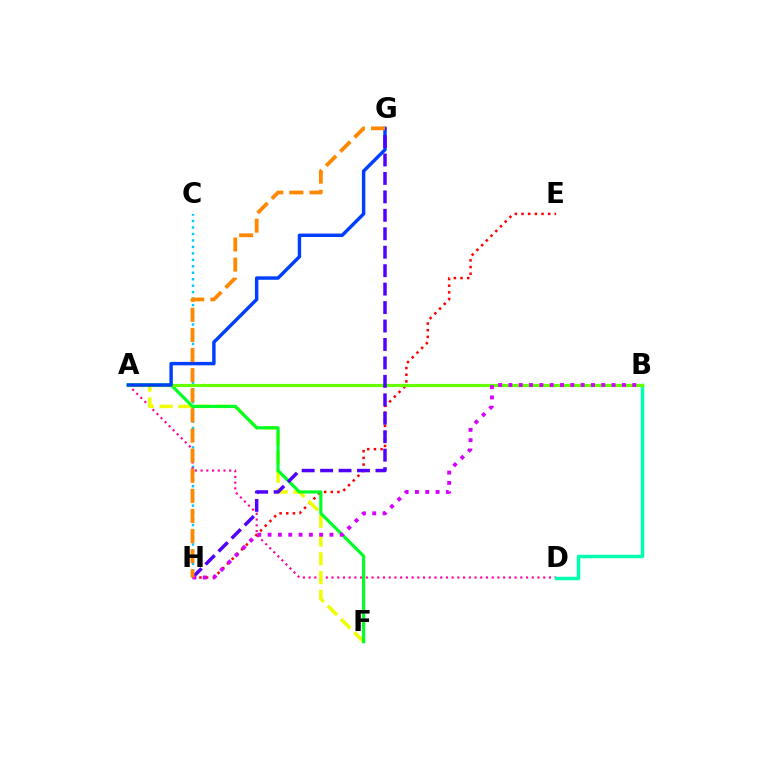{('C', 'H'): [{'color': '#00c7ff', 'line_style': 'dotted', 'thickness': 1.76}], ('A', 'D'): [{'color': '#ff00a0', 'line_style': 'dotted', 'thickness': 1.55}], ('B', 'D'): [{'color': '#00ffaf', 'line_style': 'solid', 'thickness': 2.51}], ('E', 'H'): [{'color': '#ff0000', 'line_style': 'dotted', 'thickness': 1.81}], ('A', 'F'): [{'color': '#eeff00', 'line_style': 'dashed', 'thickness': 2.55}, {'color': '#00ff27', 'line_style': 'solid', 'thickness': 2.28}], ('A', 'B'): [{'color': '#66ff00', 'line_style': 'solid', 'thickness': 2.28}], ('A', 'G'): [{'color': '#003fff', 'line_style': 'solid', 'thickness': 2.47}], ('G', 'H'): [{'color': '#4f00ff', 'line_style': 'dashed', 'thickness': 2.51}, {'color': '#ff8800', 'line_style': 'dashed', 'thickness': 2.73}], ('B', 'H'): [{'color': '#d600ff', 'line_style': 'dotted', 'thickness': 2.8}]}